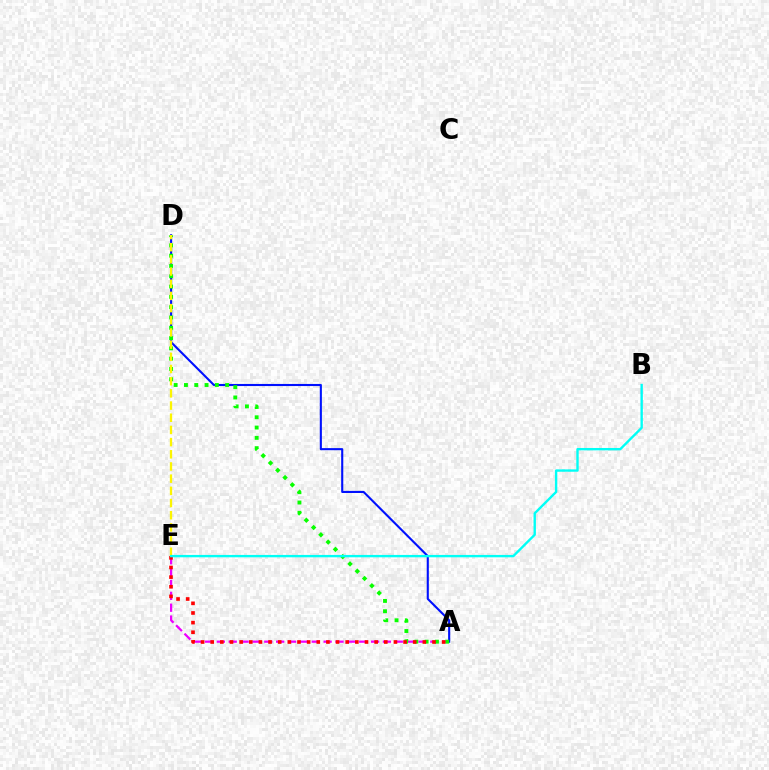{('A', 'E'): [{'color': '#ee00ff', 'line_style': 'dashed', 'thickness': 1.61}, {'color': '#ff0000', 'line_style': 'dotted', 'thickness': 2.62}], ('A', 'D'): [{'color': '#0010ff', 'line_style': 'solid', 'thickness': 1.52}, {'color': '#08ff00', 'line_style': 'dotted', 'thickness': 2.8}], ('D', 'E'): [{'color': '#fcf500', 'line_style': 'dashed', 'thickness': 1.66}], ('B', 'E'): [{'color': '#00fff6', 'line_style': 'solid', 'thickness': 1.71}]}